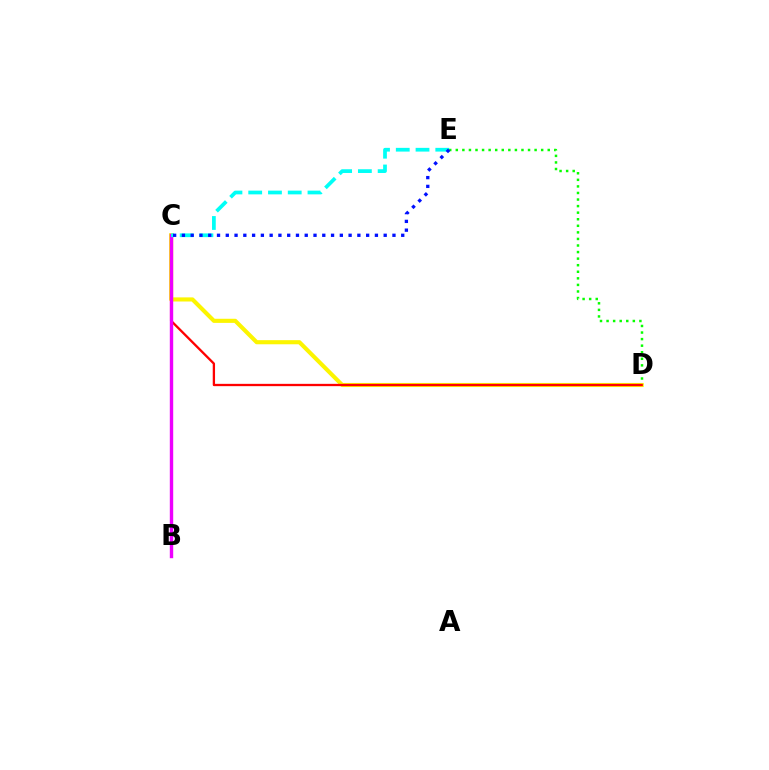{('D', 'E'): [{'color': '#08ff00', 'line_style': 'dotted', 'thickness': 1.78}], ('C', 'D'): [{'color': '#fcf500', 'line_style': 'solid', 'thickness': 2.96}, {'color': '#ff0000', 'line_style': 'solid', 'thickness': 1.66}], ('B', 'C'): [{'color': '#ee00ff', 'line_style': 'solid', 'thickness': 2.45}], ('C', 'E'): [{'color': '#00fff6', 'line_style': 'dashed', 'thickness': 2.68}, {'color': '#0010ff', 'line_style': 'dotted', 'thickness': 2.38}]}